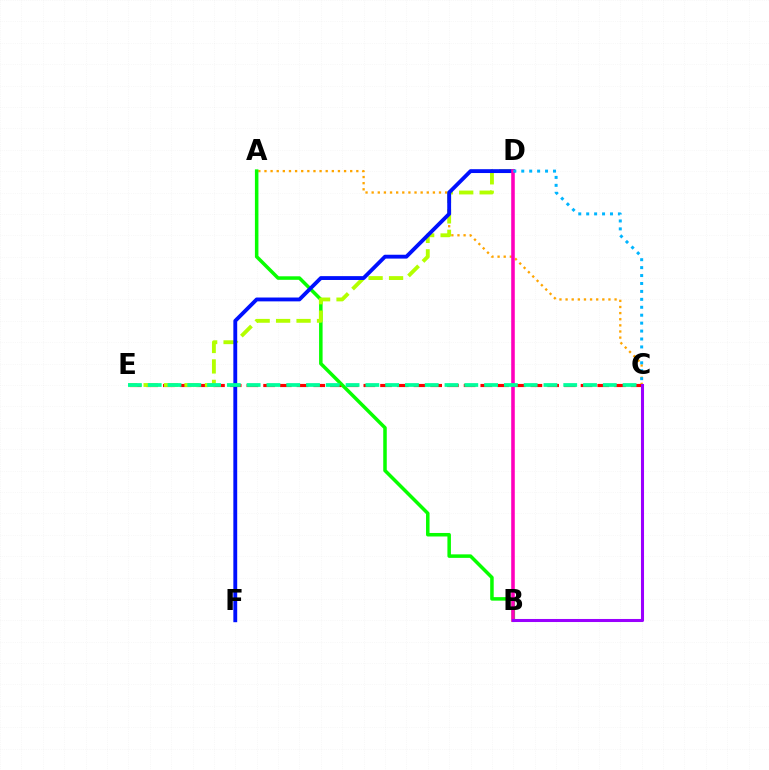{('A', 'C'): [{'color': '#ffa500', 'line_style': 'dotted', 'thickness': 1.66}], ('C', 'E'): [{'color': '#ff0000', 'line_style': 'dashed', 'thickness': 2.27}, {'color': '#00ff9d', 'line_style': 'dashed', 'thickness': 2.69}], ('A', 'B'): [{'color': '#08ff00', 'line_style': 'solid', 'thickness': 2.53}], ('D', 'E'): [{'color': '#b3ff00', 'line_style': 'dashed', 'thickness': 2.78}], ('D', 'F'): [{'color': '#0010ff', 'line_style': 'solid', 'thickness': 2.77}], ('B', 'D'): [{'color': '#ff00bd', 'line_style': 'solid', 'thickness': 2.58}], ('B', 'C'): [{'color': '#9b00ff', 'line_style': 'solid', 'thickness': 2.2}], ('C', 'D'): [{'color': '#00b5ff', 'line_style': 'dotted', 'thickness': 2.15}]}